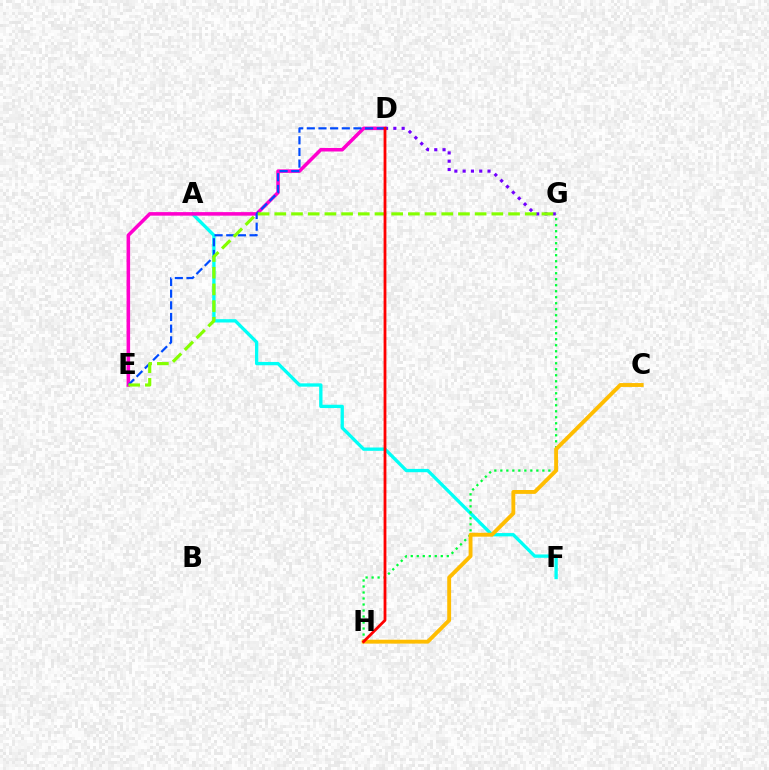{('A', 'F'): [{'color': '#00fff6', 'line_style': 'solid', 'thickness': 2.39}], ('G', 'H'): [{'color': '#00ff39', 'line_style': 'dotted', 'thickness': 1.63}], ('C', 'H'): [{'color': '#ffbd00', 'line_style': 'solid', 'thickness': 2.79}], ('D', 'E'): [{'color': '#ff00cf', 'line_style': 'solid', 'thickness': 2.55}, {'color': '#004bff', 'line_style': 'dashed', 'thickness': 1.58}], ('D', 'G'): [{'color': '#7200ff', 'line_style': 'dotted', 'thickness': 2.25}], ('E', 'G'): [{'color': '#84ff00', 'line_style': 'dashed', 'thickness': 2.27}], ('D', 'H'): [{'color': '#ff0000', 'line_style': 'solid', 'thickness': 2.01}]}